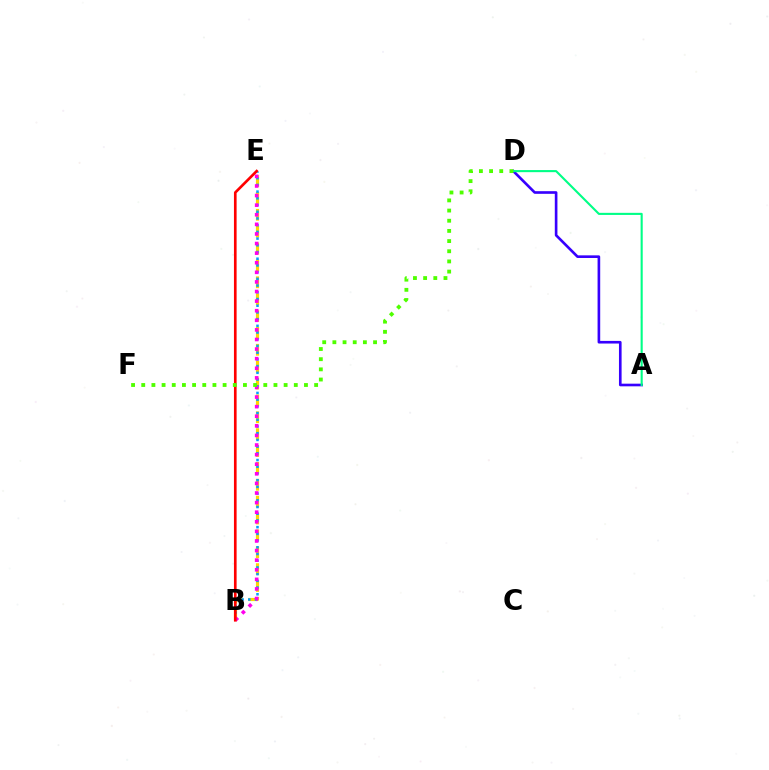{('A', 'D'): [{'color': '#3700ff', 'line_style': 'solid', 'thickness': 1.9}, {'color': '#00ff86', 'line_style': 'solid', 'thickness': 1.52}], ('B', 'E'): [{'color': '#ffd500', 'line_style': 'dashed', 'thickness': 2.29}, {'color': '#009eff', 'line_style': 'dotted', 'thickness': 1.82}, {'color': '#ff00ed', 'line_style': 'dotted', 'thickness': 2.61}, {'color': '#ff0000', 'line_style': 'solid', 'thickness': 1.91}], ('D', 'F'): [{'color': '#4fff00', 'line_style': 'dotted', 'thickness': 2.76}]}